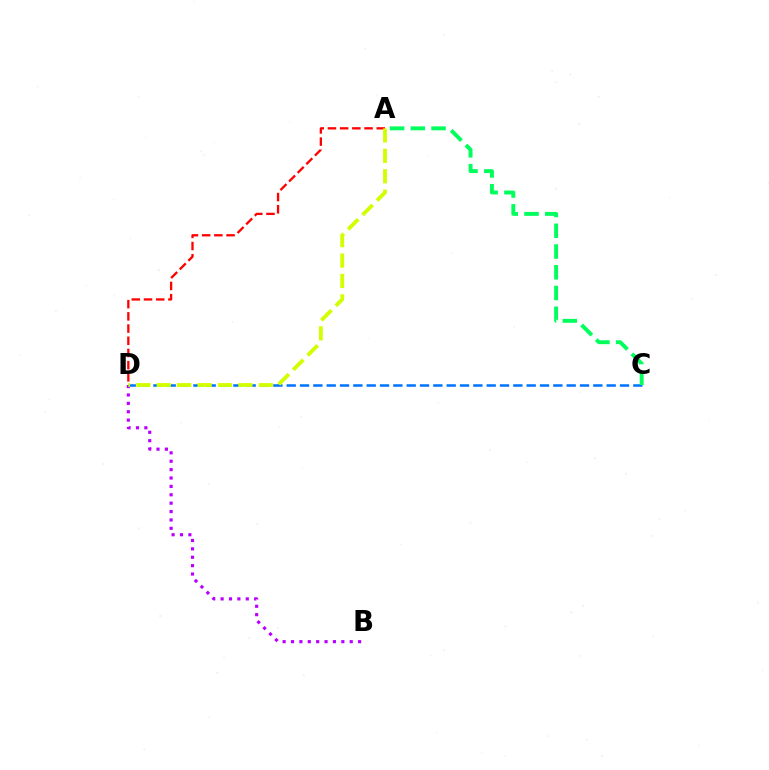{('B', 'D'): [{'color': '#b900ff', 'line_style': 'dotted', 'thickness': 2.28}], ('A', 'D'): [{'color': '#ff0000', 'line_style': 'dashed', 'thickness': 1.66}, {'color': '#d1ff00', 'line_style': 'dashed', 'thickness': 2.77}], ('C', 'D'): [{'color': '#0074ff', 'line_style': 'dashed', 'thickness': 1.81}], ('A', 'C'): [{'color': '#00ff5c', 'line_style': 'dashed', 'thickness': 2.82}]}